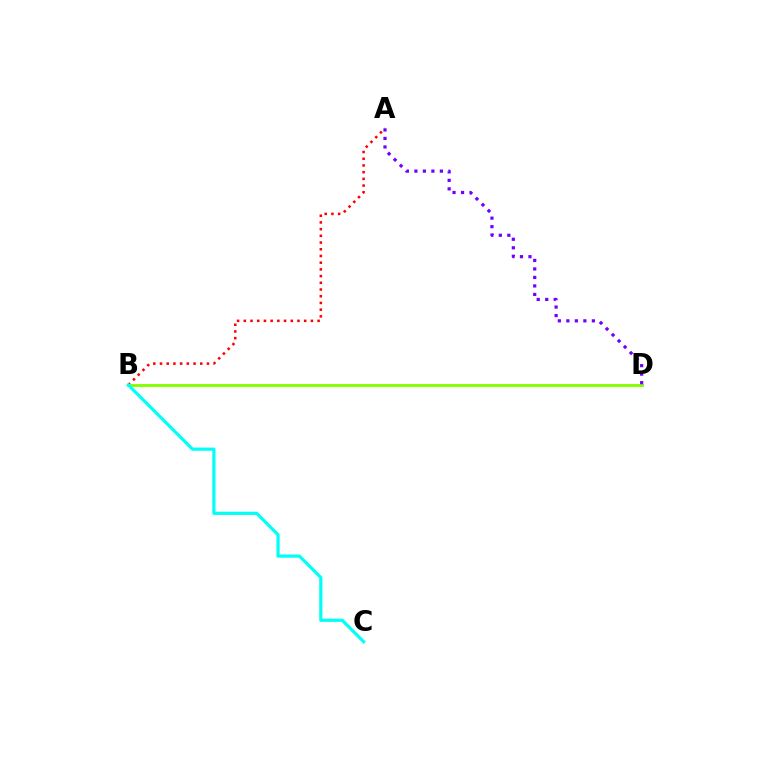{('A', 'B'): [{'color': '#ff0000', 'line_style': 'dotted', 'thickness': 1.82}], ('B', 'D'): [{'color': '#84ff00', 'line_style': 'solid', 'thickness': 2.1}], ('B', 'C'): [{'color': '#00fff6', 'line_style': 'solid', 'thickness': 2.3}], ('A', 'D'): [{'color': '#7200ff', 'line_style': 'dotted', 'thickness': 2.31}]}